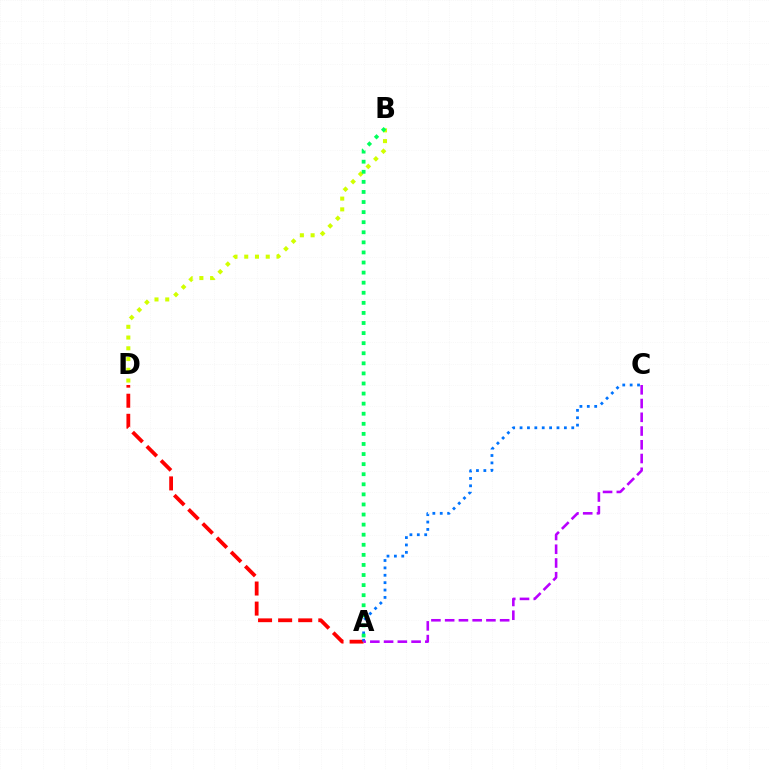{('A', 'D'): [{'color': '#ff0000', 'line_style': 'dashed', 'thickness': 2.73}], ('B', 'D'): [{'color': '#d1ff00', 'line_style': 'dotted', 'thickness': 2.92}], ('A', 'C'): [{'color': '#0074ff', 'line_style': 'dotted', 'thickness': 2.01}, {'color': '#b900ff', 'line_style': 'dashed', 'thickness': 1.87}], ('A', 'B'): [{'color': '#00ff5c', 'line_style': 'dotted', 'thickness': 2.74}]}